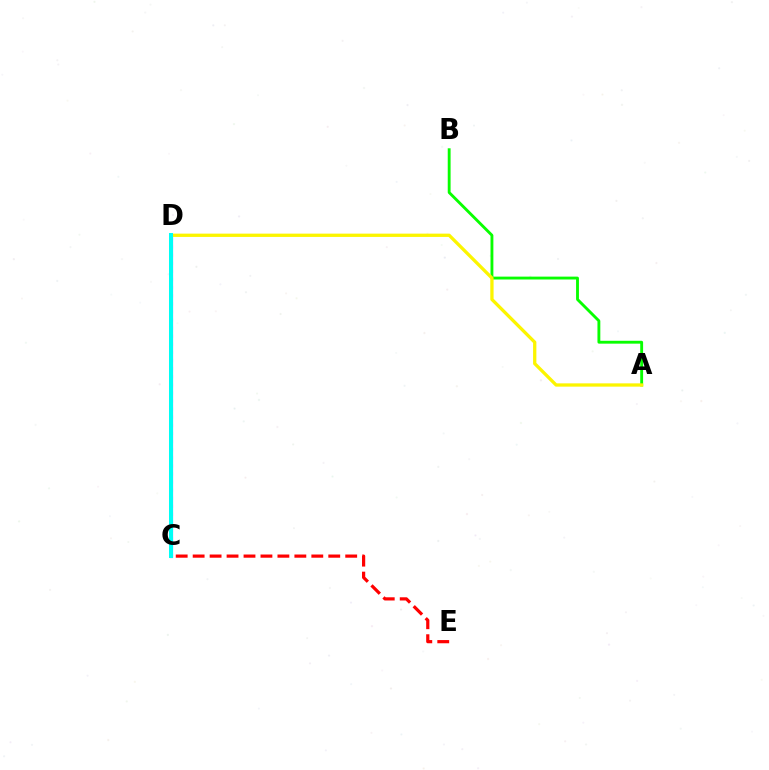{('C', 'D'): [{'color': '#ee00ff', 'line_style': 'dotted', 'thickness': 2.2}, {'color': '#0010ff', 'line_style': 'solid', 'thickness': 2.23}, {'color': '#00fff6', 'line_style': 'solid', 'thickness': 2.88}], ('C', 'E'): [{'color': '#ff0000', 'line_style': 'dashed', 'thickness': 2.3}], ('A', 'B'): [{'color': '#08ff00', 'line_style': 'solid', 'thickness': 2.06}], ('A', 'D'): [{'color': '#fcf500', 'line_style': 'solid', 'thickness': 2.37}]}